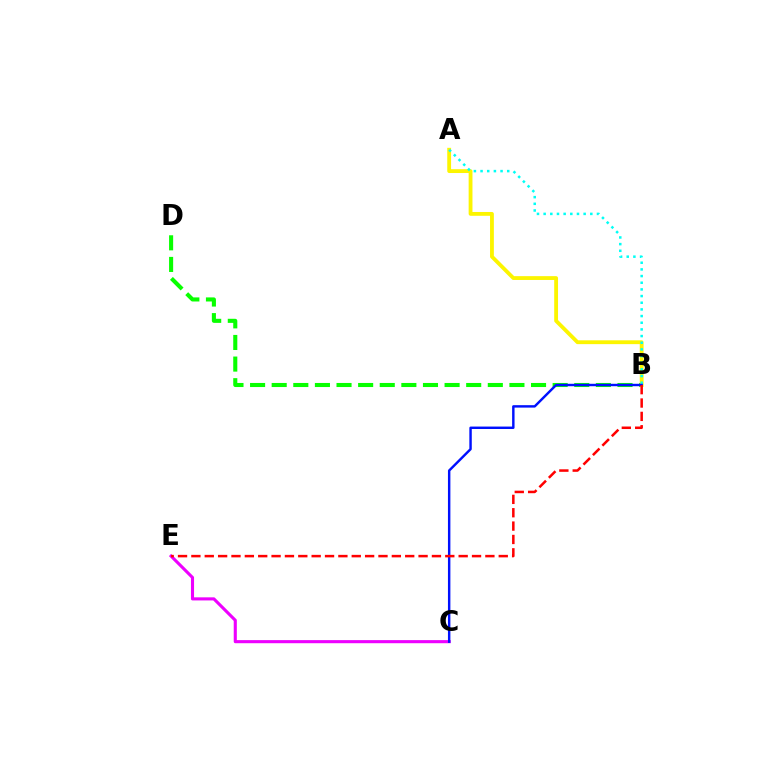{('B', 'D'): [{'color': '#08ff00', 'line_style': 'dashed', 'thickness': 2.94}], ('A', 'B'): [{'color': '#fcf500', 'line_style': 'solid', 'thickness': 2.75}, {'color': '#00fff6', 'line_style': 'dotted', 'thickness': 1.81}], ('C', 'E'): [{'color': '#ee00ff', 'line_style': 'solid', 'thickness': 2.23}], ('B', 'C'): [{'color': '#0010ff', 'line_style': 'solid', 'thickness': 1.75}], ('B', 'E'): [{'color': '#ff0000', 'line_style': 'dashed', 'thickness': 1.82}]}